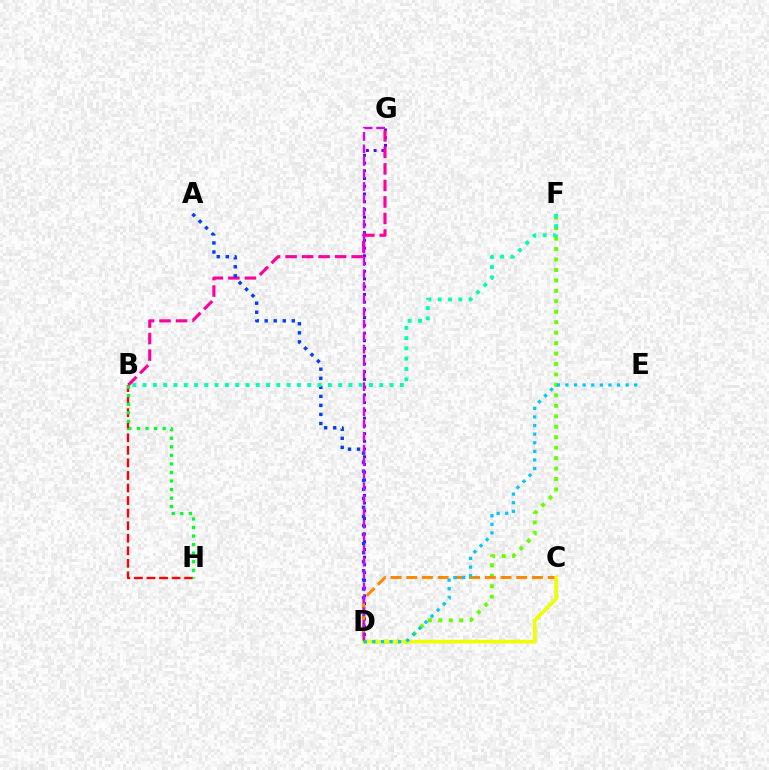{('D', 'G'): [{'color': '#4f00ff', 'line_style': 'dotted', 'thickness': 2.1}, {'color': '#d600ff', 'line_style': 'dashed', 'thickness': 1.7}], ('B', 'G'): [{'color': '#ff00a0', 'line_style': 'dashed', 'thickness': 2.24}], ('D', 'F'): [{'color': '#66ff00', 'line_style': 'dotted', 'thickness': 2.84}], ('A', 'D'): [{'color': '#003fff', 'line_style': 'dotted', 'thickness': 2.46}], ('C', 'D'): [{'color': '#ff8800', 'line_style': 'dashed', 'thickness': 2.13}, {'color': '#eeff00', 'line_style': 'solid', 'thickness': 2.6}], ('B', 'H'): [{'color': '#ff0000', 'line_style': 'dashed', 'thickness': 1.7}, {'color': '#00ff27', 'line_style': 'dotted', 'thickness': 2.32}], ('D', 'E'): [{'color': '#00c7ff', 'line_style': 'dotted', 'thickness': 2.34}], ('B', 'F'): [{'color': '#00ffaf', 'line_style': 'dotted', 'thickness': 2.8}]}